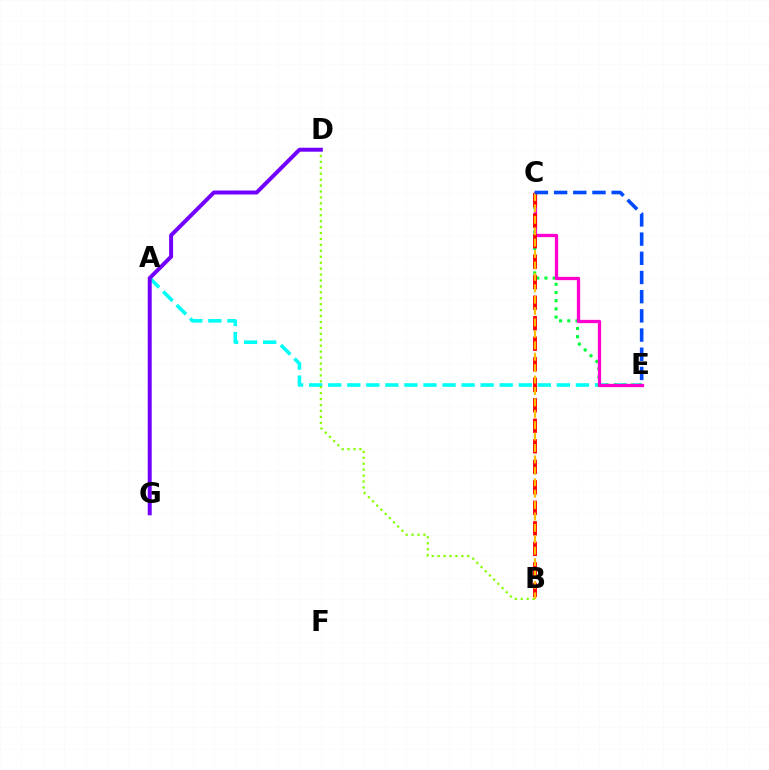{('A', 'E'): [{'color': '#00fff6', 'line_style': 'dashed', 'thickness': 2.59}], ('C', 'E'): [{'color': '#00ff39', 'line_style': 'dotted', 'thickness': 2.23}, {'color': '#ff00cf', 'line_style': 'solid', 'thickness': 2.36}, {'color': '#004bff', 'line_style': 'dashed', 'thickness': 2.61}], ('B', 'D'): [{'color': '#84ff00', 'line_style': 'dotted', 'thickness': 1.61}], ('D', 'G'): [{'color': '#7200ff', 'line_style': 'solid', 'thickness': 2.85}], ('B', 'C'): [{'color': '#ff0000', 'line_style': 'dashed', 'thickness': 2.79}, {'color': '#ffbd00', 'line_style': 'dashed', 'thickness': 1.55}]}